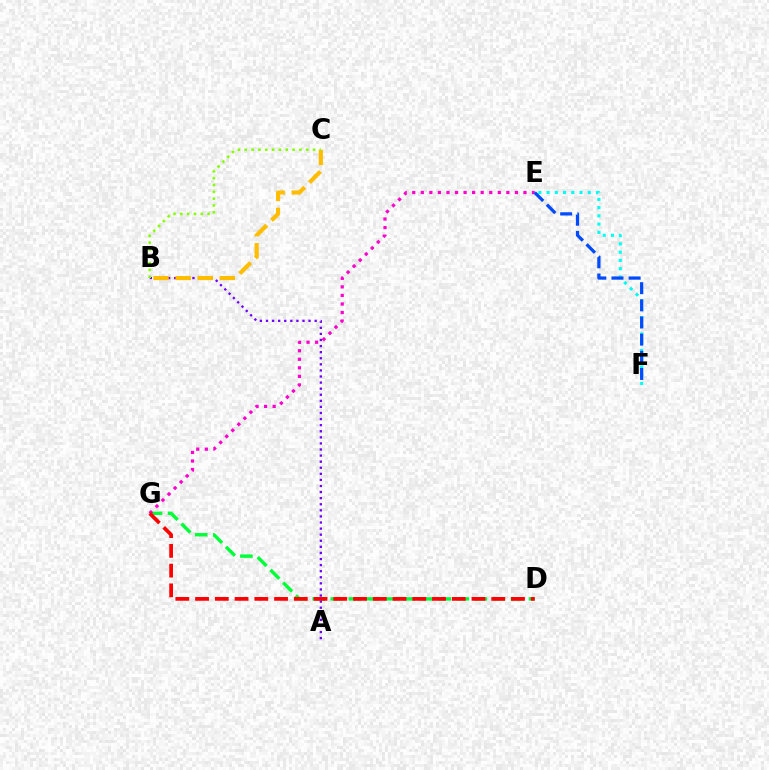{('D', 'G'): [{'color': '#00ff39', 'line_style': 'dashed', 'thickness': 2.45}, {'color': '#ff0000', 'line_style': 'dashed', 'thickness': 2.68}], ('E', 'F'): [{'color': '#00fff6', 'line_style': 'dotted', 'thickness': 2.24}, {'color': '#004bff', 'line_style': 'dashed', 'thickness': 2.33}], ('E', 'G'): [{'color': '#ff00cf', 'line_style': 'dotted', 'thickness': 2.32}], ('A', 'B'): [{'color': '#7200ff', 'line_style': 'dotted', 'thickness': 1.65}], ('B', 'C'): [{'color': '#ffbd00', 'line_style': 'dashed', 'thickness': 3.0}, {'color': '#84ff00', 'line_style': 'dotted', 'thickness': 1.86}]}